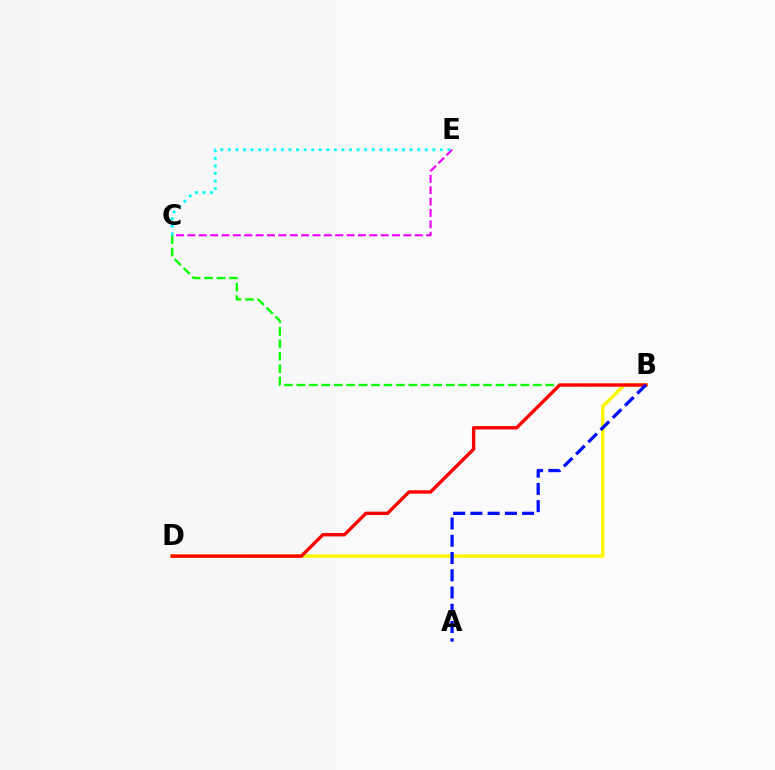{('B', 'C'): [{'color': '#08ff00', 'line_style': 'dashed', 'thickness': 1.69}], ('C', 'E'): [{'color': '#ee00ff', 'line_style': 'dashed', 'thickness': 1.54}, {'color': '#00fff6', 'line_style': 'dotted', 'thickness': 2.06}], ('B', 'D'): [{'color': '#fcf500', 'line_style': 'solid', 'thickness': 2.49}, {'color': '#ff0000', 'line_style': 'solid', 'thickness': 2.43}], ('A', 'B'): [{'color': '#0010ff', 'line_style': 'dashed', 'thickness': 2.34}]}